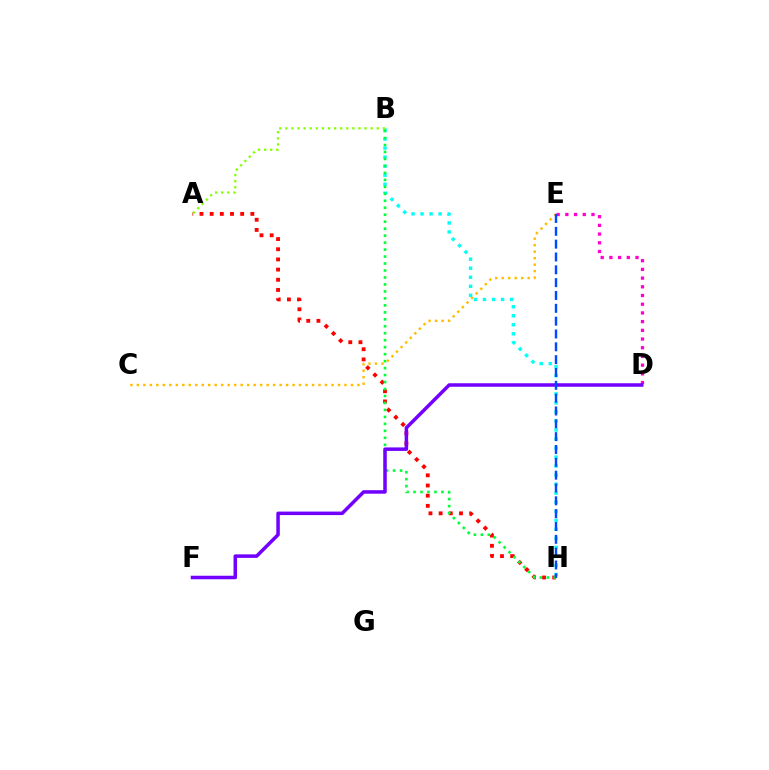{('B', 'H'): [{'color': '#00fff6', 'line_style': 'dotted', 'thickness': 2.45}, {'color': '#00ff39', 'line_style': 'dotted', 'thickness': 1.89}], ('A', 'H'): [{'color': '#ff0000', 'line_style': 'dotted', 'thickness': 2.77}], ('A', 'B'): [{'color': '#84ff00', 'line_style': 'dotted', 'thickness': 1.66}], ('D', 'E'): [{'color': '#ff00cf', 'line_style': 'dotted', 'thickness': 2.36}], ('C', 'E'): [{'color': '#ffbd00', 'line_style': 'dotted', 'thickness': 1.76}], ('D', 'F'): [{'color': '#7200ff', 'line_style': 'solid', 'thickness': 2.53}], ('E', 'H'): [{'color': '#004bff', 'line_style': 'dashed', 'thickness': 1.74}]}